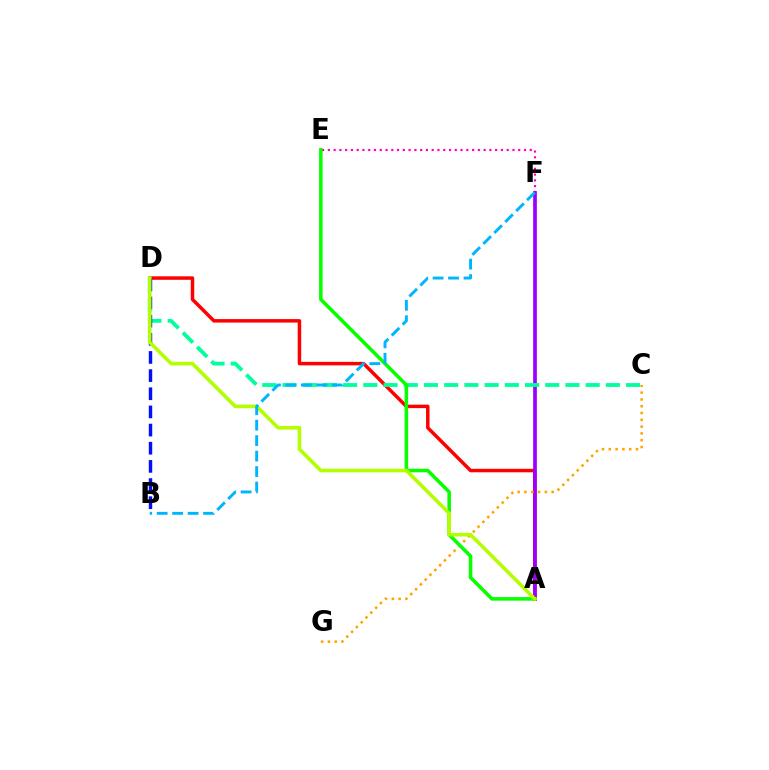{('E', 'F'): [{'color': '#ff00bd', 'line_style': 'dotted', 'thickness': 1.57}], ('A', 'D'): [{'color': '#ff0000', 'line_style': 'solid', 'thickness': 2.51}, {'color': '#b3ff00', 'line_style': 'solid', 'thickness': 2.6}], ('A', 'F'): [{'color': '#9b00ff', 'line_style': 'solid', 'thickness': 2.66}], ('C', 'D'): [{'color': '#00ff9d', 'line_style': 'dashed', 'thickness': 2.75}], ('C', 'G'): [{'color': '#ffa500', 'line_style': 'dotted', 'thickness': 1.85}], ('B', 'D'): [{'color': '#0010ff', 'line_style': 'dashed', 'thickness': 2.47}], ('A', 'E'): [{'color': '#08ff00', 'line_style': 'solid', 'thickness': 2.55}], ('B', 'F'): [{'color': '#00b5ff', 'line_style': 'dashed', 'thickness': 2.1}]}